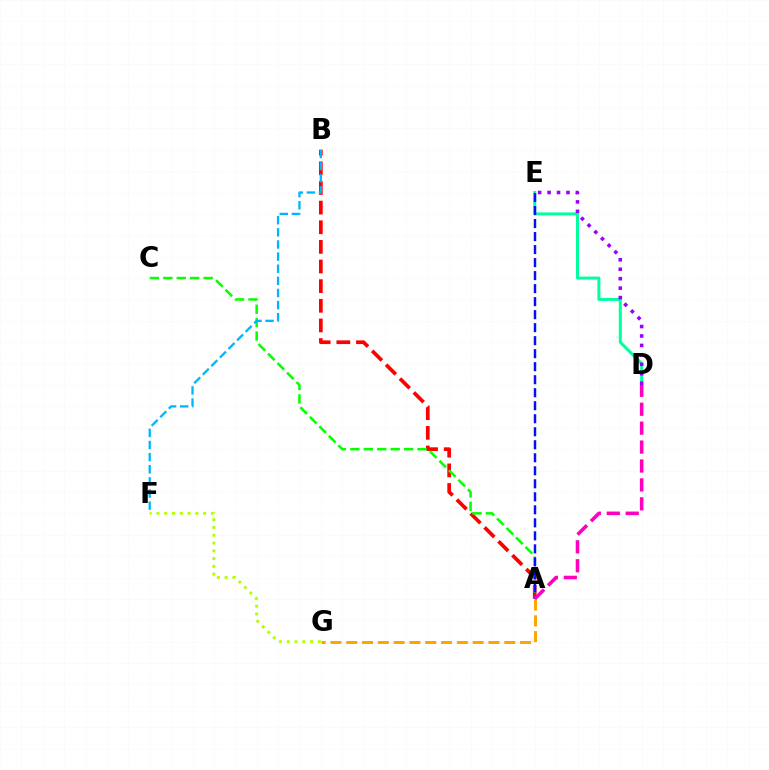{('A', 'B'): [{'color': '#ff0000', 'line_style': 'dashed', 'thickness': 2.67}], ('D', 'E'): [{'color': '#00ff9d', 'line_style': 'solid', 'thickness': 2.15}, {'color': '#9b00ff', 'line_style': 'dotted', 'thickness': 2.57}], ('A', 'C'): [{'color': '#08ff00', 'line_style': 'dashed', 'thickness': 1.82}], ('B', 'F'): [{'color': '#00b5ff', 'line_style': 'dashed', 'thickness': 1.65}], ('F', 'G'): [{'color': '#b3ff00', 'line_style': 'dotted', 'thickness': 2.11}], ('A', 'E'): [{'color': '#0010ff', 'line_style': 'dashed', 'thickness': 1.77}], ('A', 'G'): [{'color': '#ffa500', 'line_style': 'dashed', 'thickness': 2.15}], ('A', 'D'): [{'color': '#ff00bd', 'line_style': 'dashed', 'thickness': 2.57}]}